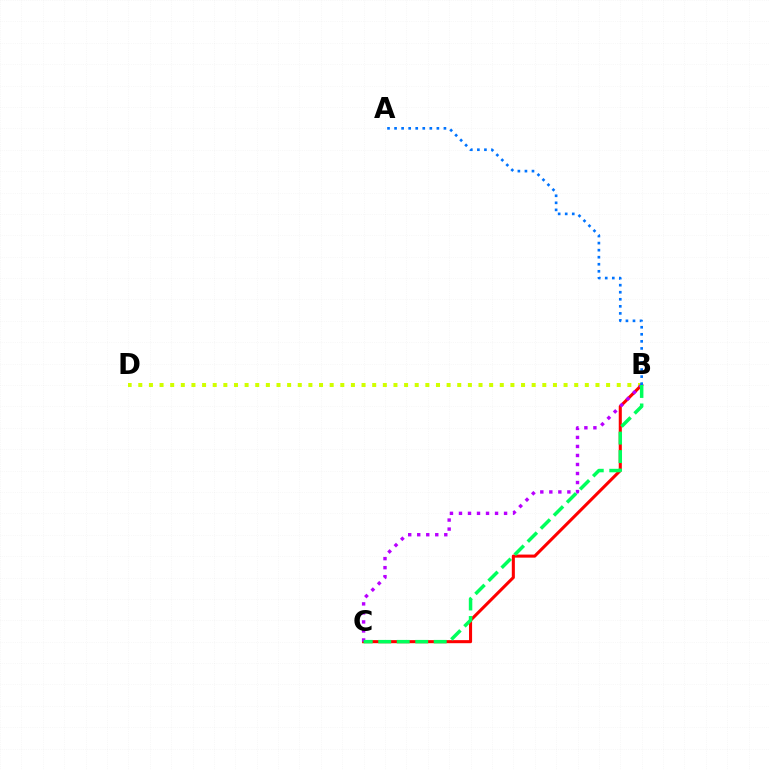{('B', 'D'): [{'color': '#d1ff00', 'line_style': 'dotted', 'thickness': 2.89}], ('B', 'C'): [{'color': '#ff0000', 'line_style': 'solid', 'thickness': 2.2}, {'color': '#b900ff', 'line_style': 'dotted', 'thickness': 2.45}, {'color': '#00ff5c', 'line_style': 'dashed', 'thickness': 2.51}], ('A', 'B'): [{'color': '#0074ff', 'line_style': 'dotted', 'thickness': 1.92}]}